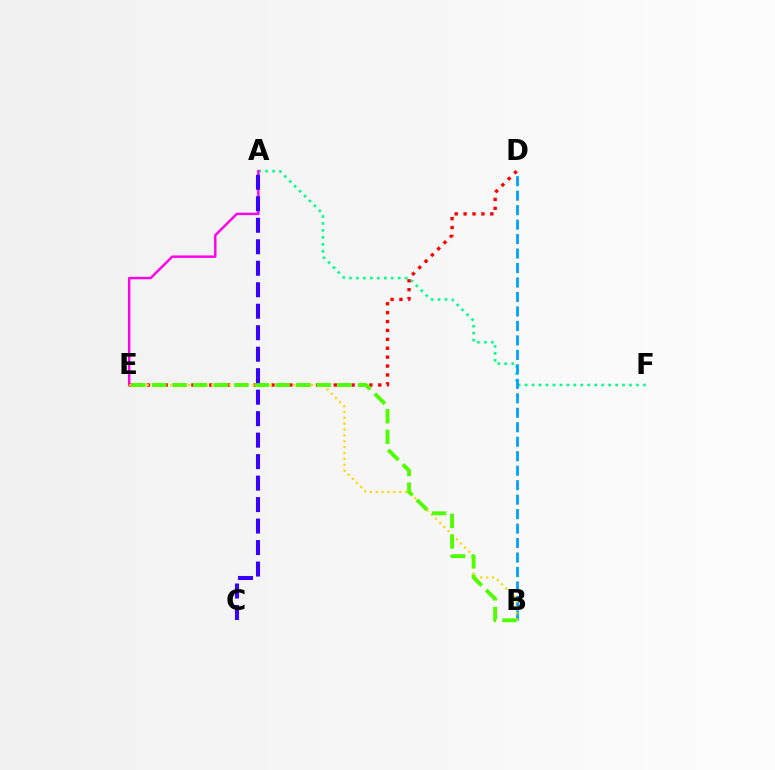{('A', 'F'): [{'color': '#00ff86', 'line_style': 'dotted', 'thickness': 1.89}], ('A', 'E'): [{'color': '#ff00ed', 'line_style': 'solid', 'thickness': 1.74}], ('D', 'E'): [{'color': '#ff0000', 'line_style': 'dotted', 'thickness': 2.42}], ('B', 'D'): [{'color': '#009eff', 'line_style': 'dashed', 'thickness': 1.97}], ('B', 'E'): [{'color': '#ffd500', 'line_style': 'dotted', 'thickness': 1.59}, {'color': '#4fff00', 'line_style': 'dashed', 'thickness': 2.8}], ('A', 'C'): [{'color': '#3700ff', 'line_style': 'dashed', 'thickness': 2.92}]}